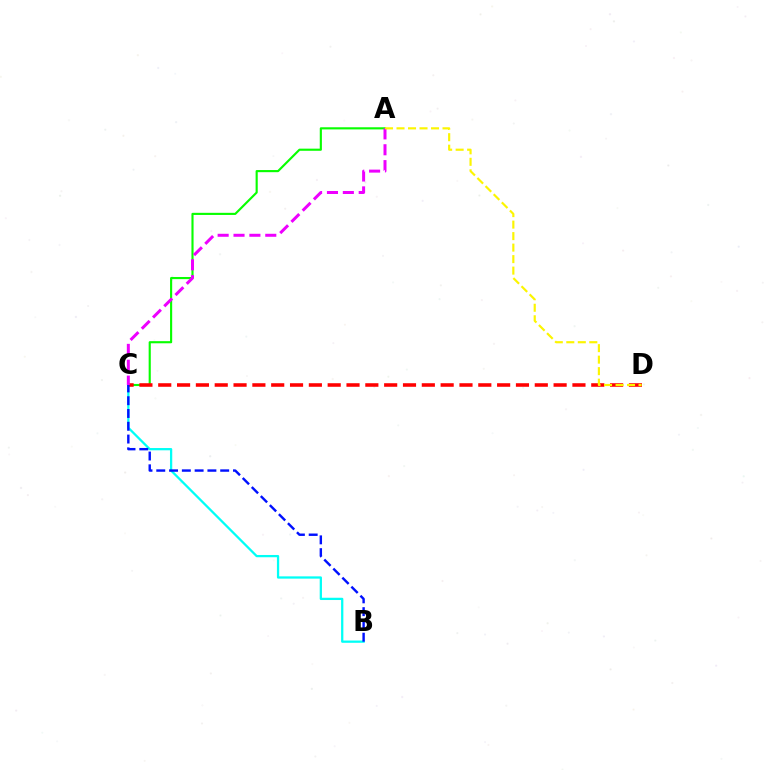{('A', 'C'): [{'color': '#08ff00', 'line_style': 'solid', 'thickness': 1.54}, {'color': '#ee00ff', 'line_style': 'dashed', 'thickness': 2.16}], ('B', 'C'): [{'color': '#00fff6', 'line_style': 'solid', 'thickness': 1.63}, {'color': '#0010ff', 'line_style': 'dashed', 'thickness': 1.74}], ('C', 'D'): [{'color': '#ff0000', 'line_style': 'dashed', 'thickness': 2.56}], ('A', 'D'): [{'color': '#fcf500', 'line_style': 'dashed', 'thickness': 1.56}]}